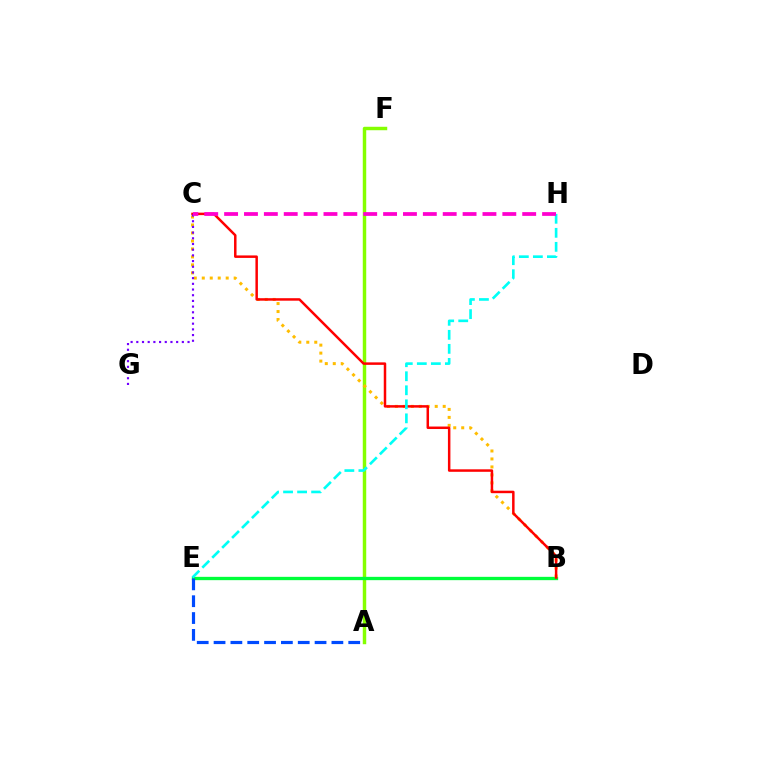{('A', 'F'): [{'color': '#84ff00', 'line_style': 'solid', 'thickness': 2.49}], ('B', 'E'): [{'color': '#00ff39', 'line_style': 'solid', 'thickness': 2.39}], ('B', 'C'): [{'color': '#ffbd00', 'line_style': 'dotted', 'thickness': 2.17}, {'color': '#ff0000', 'line_style': 'solid', 'thickness': 1.79}], ('E', 'H'): [{'color': '#00fff6', 'line_style': 'dashed', 'thickness': 1.91}], ('C', 'G'): [{'color': '#7200ff', 'line_style': 'dotted', 'thickness': 1.55}], ('C', 'H'): [{'color': '#ff00cf', 'line_style': 'dashed', 'thickness': 2.7}], ('A', 'E'): [{'color': '#004bff', 'line_style': 'dashed', 'thickness': 2.29}]}